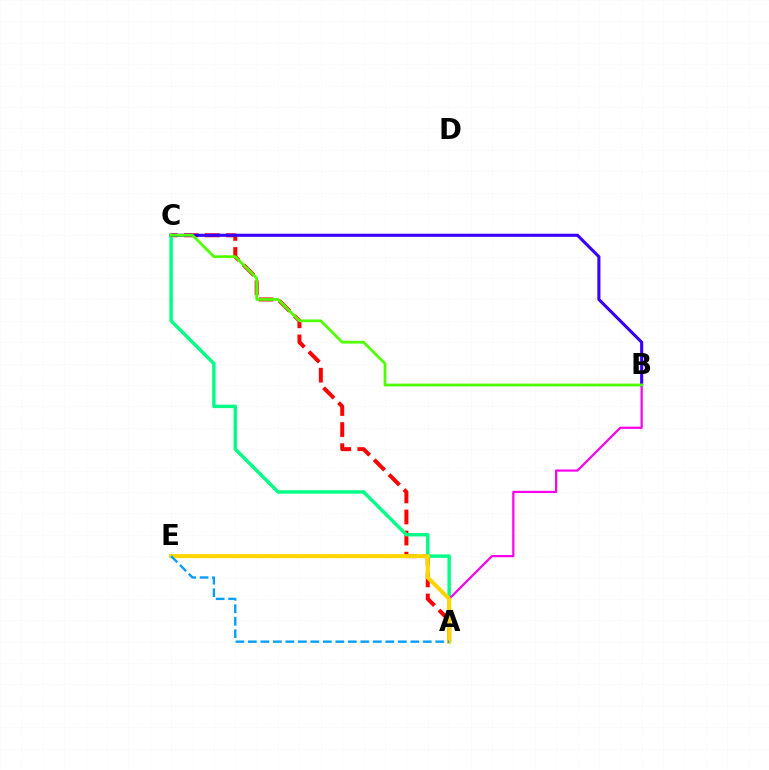{('A', 'C'): [{'color': '#ff0000', 'line_style': 'dashed', 'thickness': 2.86}, {'color': '#00ff86', 'line_style': 'solid', 'thickness': 2.47}], ('B', 'C'): [{'color': '#3700ff', 'line_style': 'solid', 'thickness': 2.23}, {'color': '#4fff00', 'line_style': 'solid', 'thickness': 1.97}], ('A', 'B'): [{'color': '#ff00ed', 'line_style': 'solid', 'thickness': 1.6}], ('A', 'E'): [{'color': '#ffd500', 'line_style': 'solid', 'thickness': 2.91}, {'color': '#009eff', 'line_style': 'dashed', 'thickness': 1.7}]}